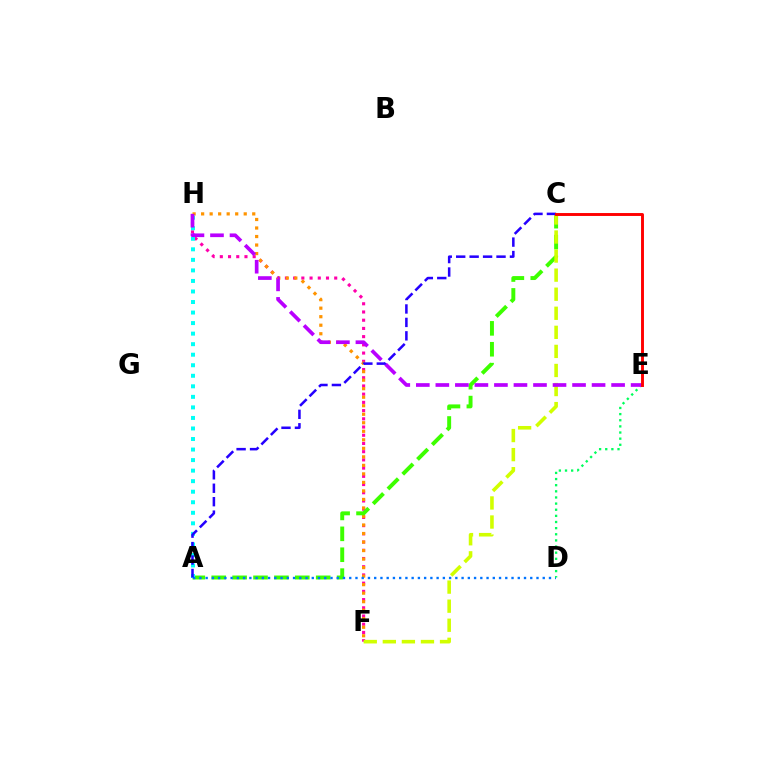{('F', 'H'): [{'color': '#ff00ac', 'line_style': 'dotted', 'thickness': 2.23}, {'color': '#ff9400', 'line_style': 'dotted', 'thickness': 2.31}], ('A', 'C'): [{'color': '#3dff00', 'line_style': 'dashed', 'thickness': 2.84}, {'color': '#2500ff', 'line_style': 'dashed', 'thickness': 1.83}], ('C', 'F'): [{'color': '#d1ff00', 'line_style': 'dashed', 'thickness': 2.59}], ('A', 'H'): [{'color': '#00fff6', 'line_style': 'dotted', 'thickness': 2.86}], ('A', 'D'): [{'color': '#0074ff', 'line_style': 'dotted', 'thickness': 1.7}], ('D', 'E'): [{'color': '#00ff5c', 'line_style': 'dotted', 'thickness': 1.67}], ('E', 'H'): [{'color': '#b900ff', 'line_style': 'dashed', 'thickness': 2.65}], ('C', 'E'): [{'color': '#ff0000', 'line_style': 'solid', 'thickness': 2.1}]}